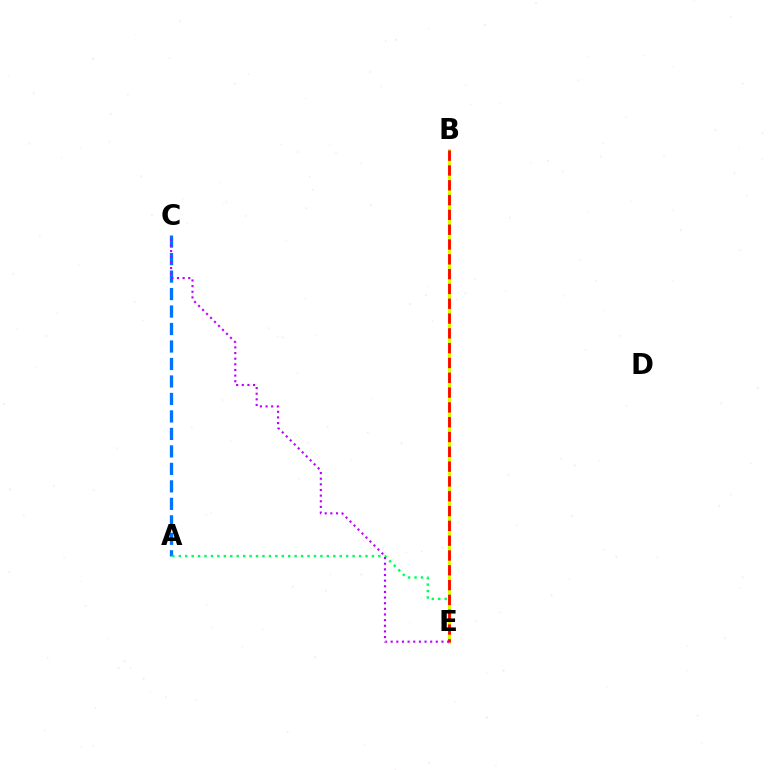{('A', 'C'): [{'color': '#0074ff', 'line_style': 'dashed', 'thickness': 2.38}], ('A', 'E'): [{'color': '#00ff5c', 'line_style': 'dotted', 'thickness': 1.75}], ('B', 'E'): [{'color': '#d1ff00', 'line_style': 'solid', 'thickness': 2.22}, {'color': '#ff0000', 'line_style': 'dashed', 'thickness': 2.01}], ('C', 'E'): [{'color': '#b900ff', 'line_style': 'dotted', 'thickness': 1.53}]}